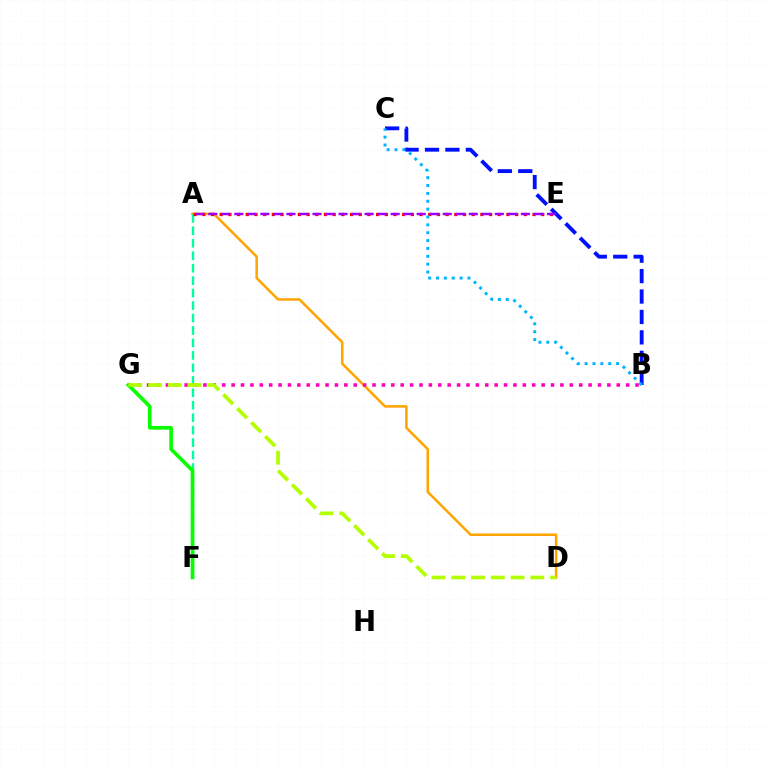{('B', 'C'): [{'color': '#0010ff', 'line_style': 'dashed', 'thickness': 2.77}, {'color': '#00b5ff', 'line_style': 'dotted', 'thickness': 2.14}], ('A', 'D'): [{'color': '#ffa500', 'line_style': 'solid', 'thickness': 1.83}], ('A', 'F'): [{'color': '#00ff9d', 'line_style': 'dashed', 'thickness': 1.69}], ('A', 'E'): [{'color': '#ff0000', 'line_style': 'dotted', 'thickness': 2.36}, {'color': '#9b00ff', 'line_style': 'dashed', 'thickness': 1.77}], ('B', 'G'): [{'color': '#ff00bd', 'line_style': 'dotted', 'thickness': 2.55}], ('F', 'G'): [{'color': '#08ff00', 'line_style': 'solid', 'thickness': 2.62}], ('D', 'G'): [{'color': '#b3ff00', 'line_style': 'dashed', 'thickness': 2.69}]}